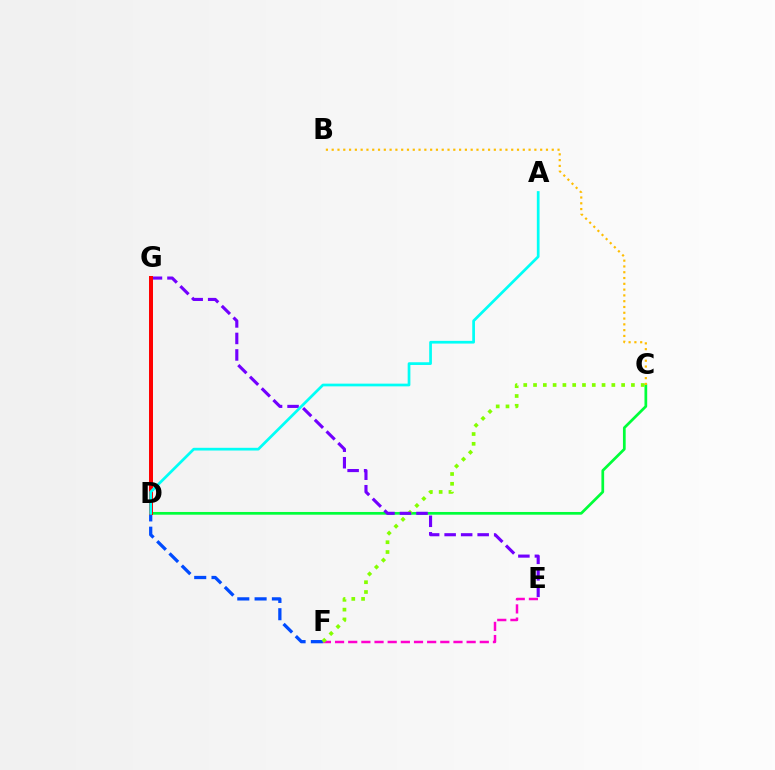{('D', 'F'): [{'color': '#004bff', 'line_style': 'dashed', 'thickness': 2.35}], ('E', 'F'): [{'color': '#ff00cf', 'line_style': 'dashed', 'thickness': 1.79}], ('C', 'D'): [{'color': '#00ff39', 'line_style': 'solid', 'thickness': 1.96}], ('C', 'F'): [{'color': '#84ff00', 'line_style': 'dotted', 'thickness': 2.66}], ('B', 'C'): [{'color': '#ffbd00', 'line_style': 'dotted', 'thickness': 1.57}], ('E', 'G'): [{'color': '#7200ff', 'line_style': 'dashed', 'thickness': 2.24}], ('D', 'G'): [{'color': '#ff0000', 'line_style': 'solid', 'thickness': 2.87}], ('A', 'D'): [{'color': '#00fff6', 'line_style': 'solid', 'thickness': 1.96}]}